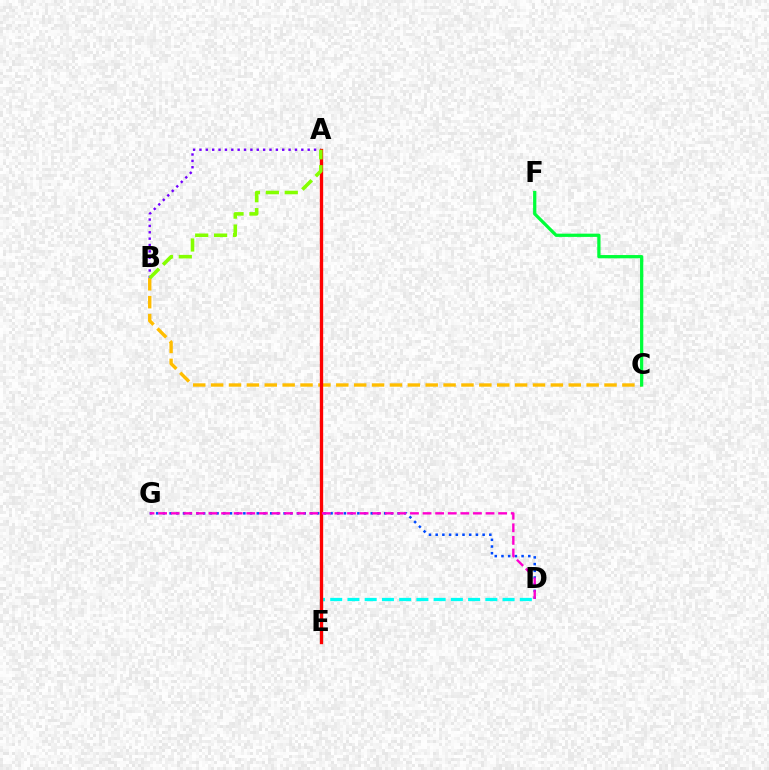{('B', 'C'): [{'color': '#ffbd00', 'line_style': 'dashed', 'thickness': 2.43}], ('A', 'B'): [{'color': '#7200ff', 'line_style': 'dotted', 'thickness': 1.73}, {'color': '#84ff00', 'line_style': 'dashed', 'thickness': 2.57}], ('D', 'E'): [{'color': '#00fff6', 'line_style': 'dashed', 'thickness': 2.34}], ('A', 'E'): [{'color': '#ff0000', 'line_style': 'solid', 'thickness': 2.4}], ('D', 'G'): [{'color': '#004bff', 'line_style': 'dotted', 'thickness': 1.82}, {'color': '#ff00cf', 'line_style': 'dashed', 'thickness': 1.71}], ('C', 'F'): [{'color': '#00ff39', 'line_style': 'solid', 'thickness': 2.34}]}